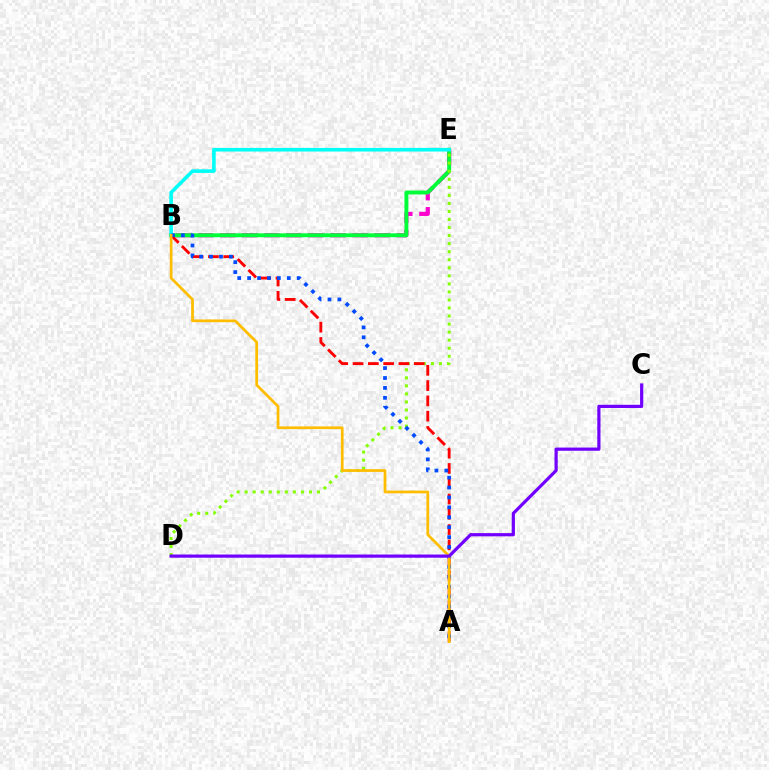{('B', 'E'): [{'color': '#ff00cf', 'line_style': 'dashed', 'thickness': 3.0}, {'color': '#00ff39', 'line_style': 'solid', 'thickness': 2.82}, {'color': '#00fff6', 'line_style': 'solid', 'thickness': 2.59}], ('D', 'E'): [{'color': '#84ff00', 'line_style': 'dotted', 'thickness': 2.19}], ('A', 'B'): [{'color': '#ff0000', 'line_style': 'dashed', 'thickness': 2.08}, {'color': '#004bff', 'line_style': 'dotted', 'thickness': 2.69}, {'color': '#ffbd00', 'line_style': 'solid', 'thickness': 1.96}], ('C', 'D'): [{'color': '#7200ff', 'line_style': 'solid', 'thickness': 2.3}]}